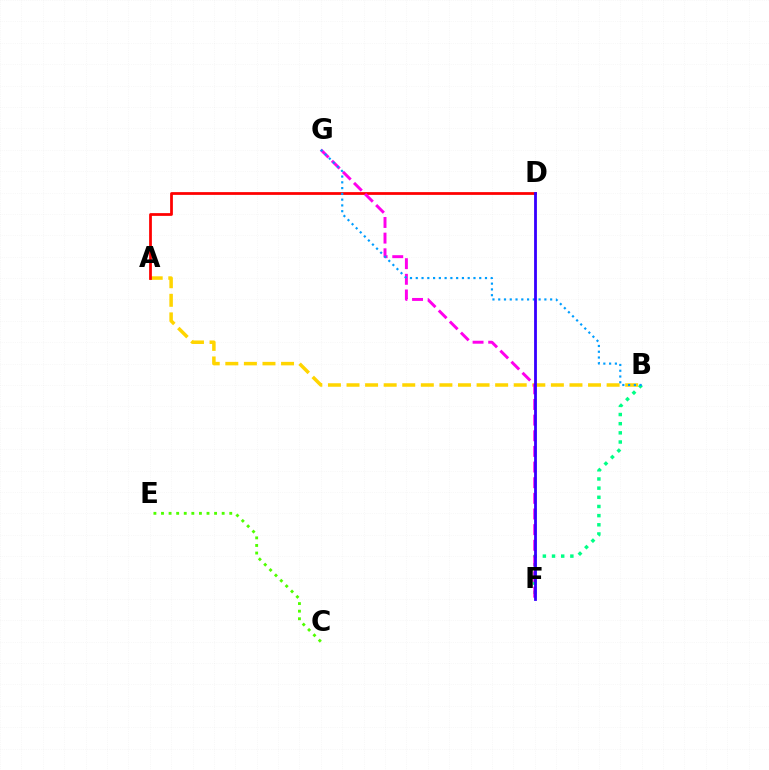{('A', 'B'): [{'color': '#ffd500', 'line_style': 'dashed', 'thickness': 2.52}], ('A', 'D'): [{'color': '#ff0000', 'line_style': 'solid', 'thickness': 1.99}], ('B', 'F'): [{'color': '#00ff86', 'line_style': 'dotted', 'thickness': 2.49}], ('F', 'G'): [{'color': '#ff00ed', 'line_style': 'dashed', 'thickness': 2.13}], ('B', 'G'): [{'color': '#009eff', 'line_style': 'dotted', 'thickness': 1.57}], ('D', 'F'): [{'color': '#3700ff', 'line_style': 'solid', 'thickness': 2.03}], ('C', 'E'): [{'color': '#4fff00', 'line_style': 'dotted', 'thickness': 2.06}]}